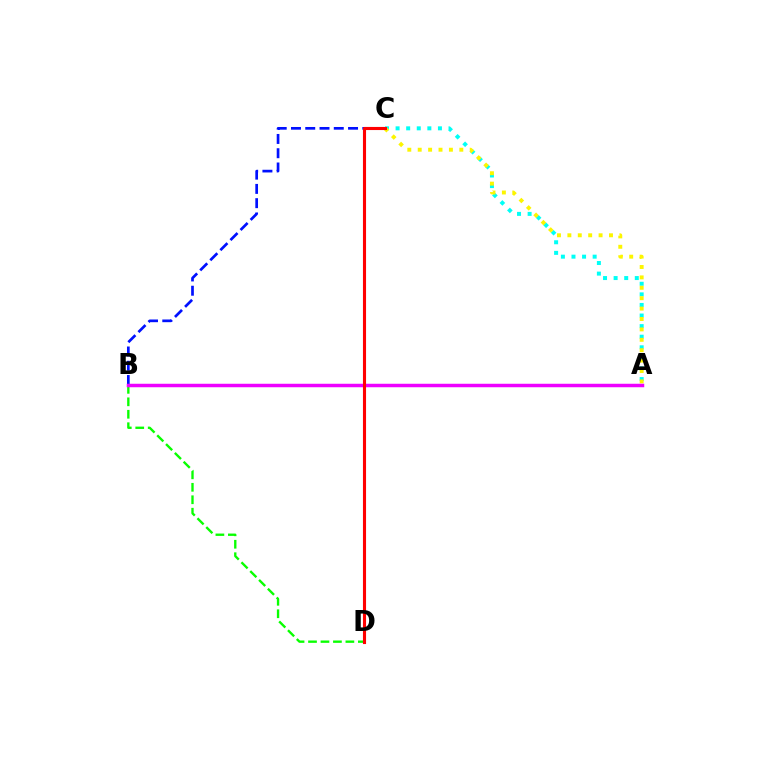{('A', 'C'): [{'color': '#00fff6', 'line_style': 'dotted', 'thickness': 2.88}, {'color': '#fcf500', 'line_style': 'dotted', 'thickness': 2.83}], ('B', 'C'): [{'color': '#0010ff', 'line_style': 'dashed', 'thickness': 1.94}], ('B', 'D'): [{'color': '#08ff00', 'line_style': 'dashed', 'thickness': 1.69}], ('A', 'B'): [{'color': '#ee00ff', 'line_style': 'solid', 'thickness': 2.5}], ('C', 'D'): [{'color': '#ff0000', 'line_style': 'solid', 'thickness': 2.24}]}